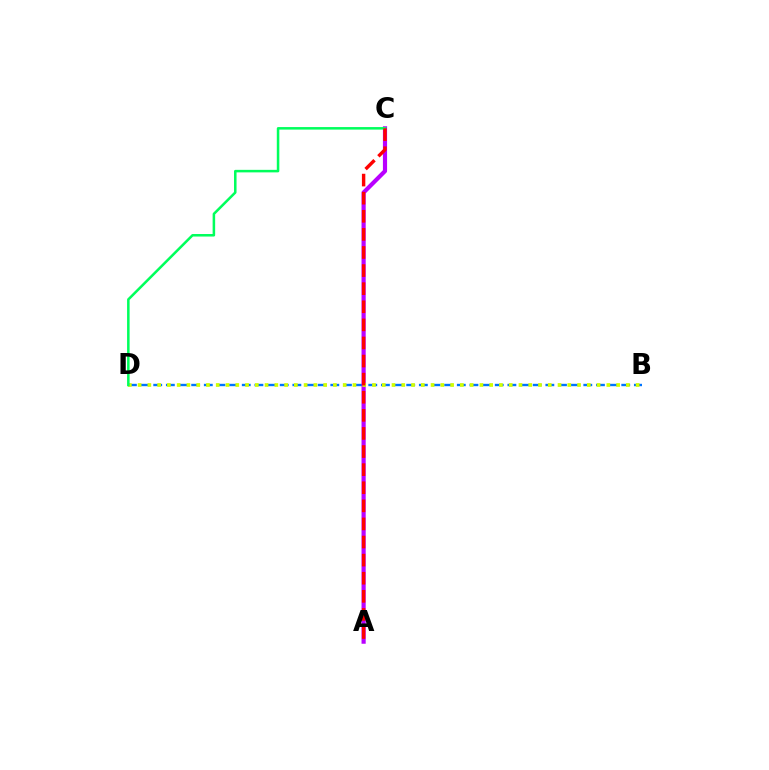{('B', 'D'): [{'color': '#0074ff', 'line_style': 'dashed', 'thickness': 1.72}, {'color': '#d1ff00', 'line_style': 'dotted', 'thickness': 2.65}], ('A', 'C'): [{'color': '#b900ff', 'line_style': 'solid', 'thickness': 3.0}, {'color': '#ff0000', 'line_style': 'dashed', 'thickness': 2.46}], ('C', 'D'): [{'color': '#00ff5c', 'line_style': 'solid', 'thickness': 1.82}]}